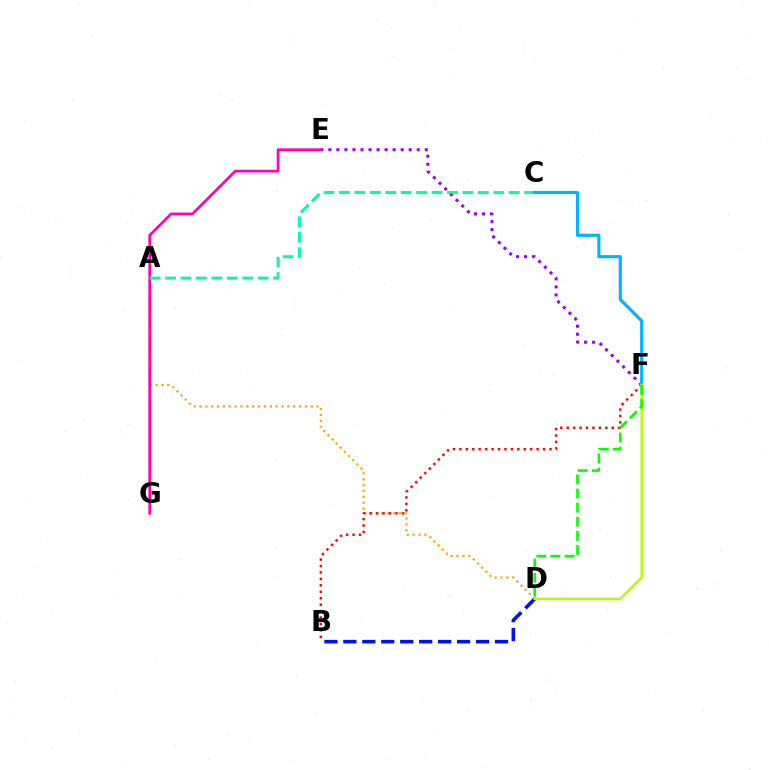{('A', 'D'): [{'color': '#ffa500', 'line_style': 'dotted', 'thickness': 1.59}], ('B', 'D'): [{'color': '#0010ff', 'line_style': 'dashed', 'thickness': 2.57}], ('B', 'F'): [{'color': '#ff0000', 'line_style': 'dotted', 'thickness': 1.75}], ('E', 'F'): [{'color': '#9b00ff', 'line_style': 'dotted', 'thickness': 2.18}], ('E', 'G'): [{'color': '#ff00bd', 'line_style': 'solid', 'thickness': 1.95}], ('A', 'C'): [{'color': '#00ff9d', 'line_style': 'dashed', 'thickness': 2.1}], ('C', 'F'): [{'color': '#00b5ff', 'line_style': 'solid', 'thickness': 2.27}], ('D', 'F'): [{'color': '#b3ff00', 'line_style': 'solid', 'thickness': 1.81}, {'color': '#08ff00', 'line_style': 'dashed', 'thickness': 1.92}]}